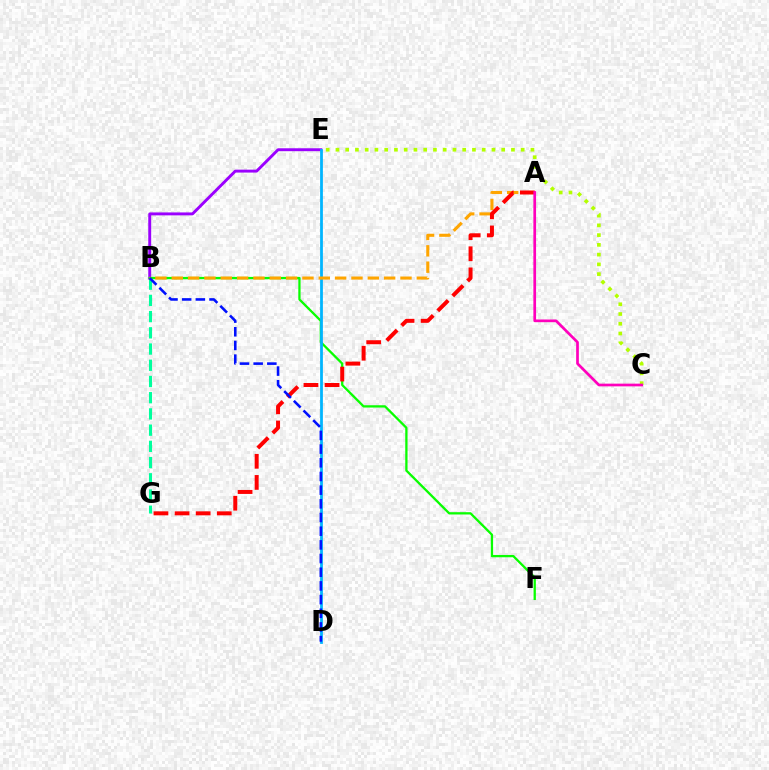{('B', 'G'): [{'color': '#00ff9d', 'line_style': 'dashed', 'thickness': 2.2}], ('B', 'E'): [{'color': '#9b00ff', 'line_style': 'solid', 'thickness': 2.1}], ('C', 'E'): [{'color': '#b3ff00', 'line_style': 'dotted', 'thickness': 2.65}], ('B', 'F'): [{'color': '#08ff00', 'line_style': 'solid', 'thickness': 1.65}], ('D', 'E'): [{'color': '#00b5ff', 'line_style': 'solid', 'thickness': 2.0}], ('A', 'B'): [{'color': '#ffa500', 'line_style': 'dashed', 'thickness': 2.22}], ('A', 'G'): [{'color': '#ff0000', 'line_style': 'dashed', 'thickness': 2.87}], ('A', 'C'): [{'color': '#ff00bd', 'line_style': 'solid', 'thickness': 1.94}], ('B', 'D'): [{'color': '#0010ff', 'line_style': 'dashed', 'thickness': 1.86}]}